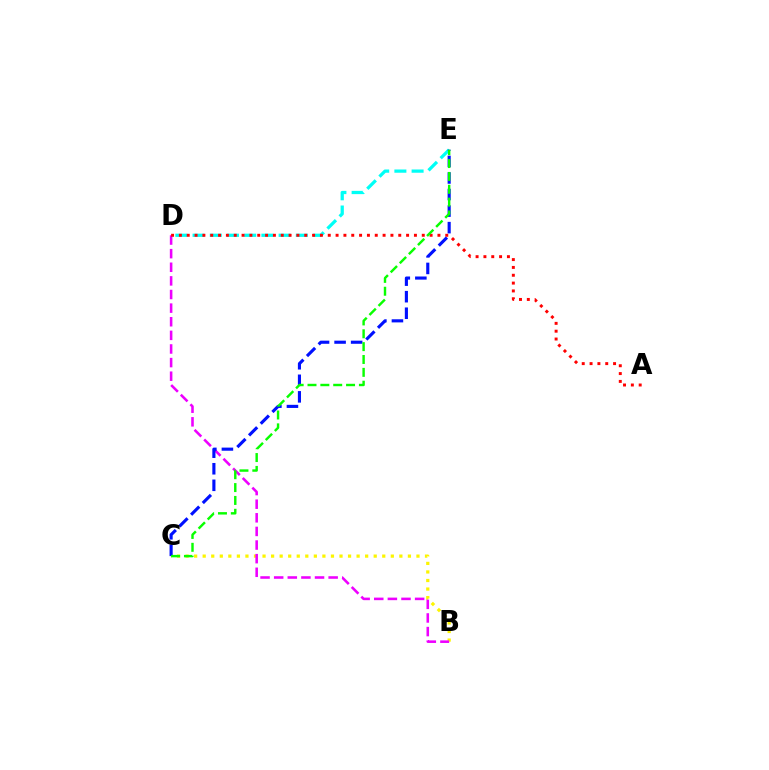{('B', 'C'): [{'color': '#fcf500', 'line_style': 'dotted', 'thickness': 2.32}], ('B', 'D'): [{'color': '#ee00ff', 'line_style': 'dashed', 'thickness': 1.85}], ('D', 'E'): [{'color': '#00fff6', 'line_style': 'dashed', 'thickness': 2.34}], ('C', 'E'): [{'color': '#0010ff', 'line_style': 'dashed', 'thickness': 2.25}, {'color': '#08ff00', 'line_style': 'dashed', 'thickness': 1.75}], ('A', 'D'): [{'color': '#ff0000', 'line_style': 'dotted', 'thickness': 2.13}]}